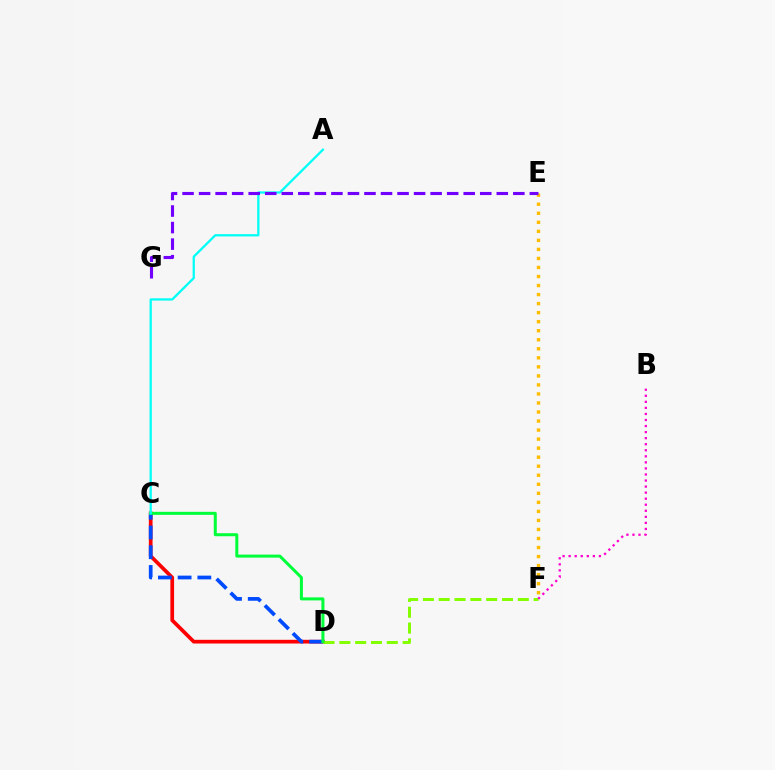{('C', 'D'): [{'color': '#ff0000', 'line_style': 'solid', 'thickness': 2.67}, {'color': '#004bff', 'line_style': 'dashed', 'thickness': 2.68}, {'color': '#00ff39', 'line_style': 'solid', 'thickness': 2.17}], ('E', 'F'): [{'color': '#ffbd00', 'line_style': 'dotted', 'thickness': 2.45}], ('D', 'F'): [{'color': '#84ff00', 'line_style': 'dashed', 'thickness': 2.15}], ('B', 'F'): [{'color': '#ff00cf', 'line_style': 'dotted', 'thickness': 1.64}], ('A', 'C'): [{'color': '#00fff6', 'line_style': 'solid', 'thickness': 1.64}], ('E', 'G'): [{'color': '#7200ff', 'line_style': 'dashed', 'thickness': 2.25}]}